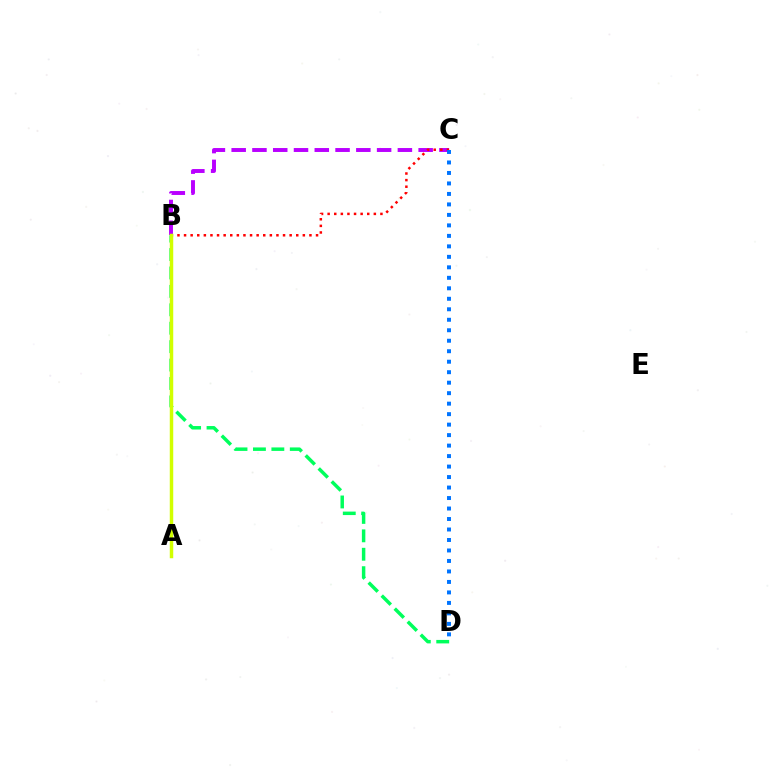{('B', 'C'): [{'color': '#b900ff', 'line_style': 'dashed', 'thickness': 2.82}, {'color': '#ff0000', 'line_style': 'dotted', 'thickness': 1.79}], ('B', 'D'): [{'color': '#00ff5c', 'line_style': 'dashed', 'thickness': 2.5}], ('A', 'B'): [{'color': '#d1ff00', 'line_style': 'solid', 'thickness': 2.5}], ('C', 'D'): [{'color': '#0074ff', 'line_style': 'dotted', 'thickness': 2.85}]}